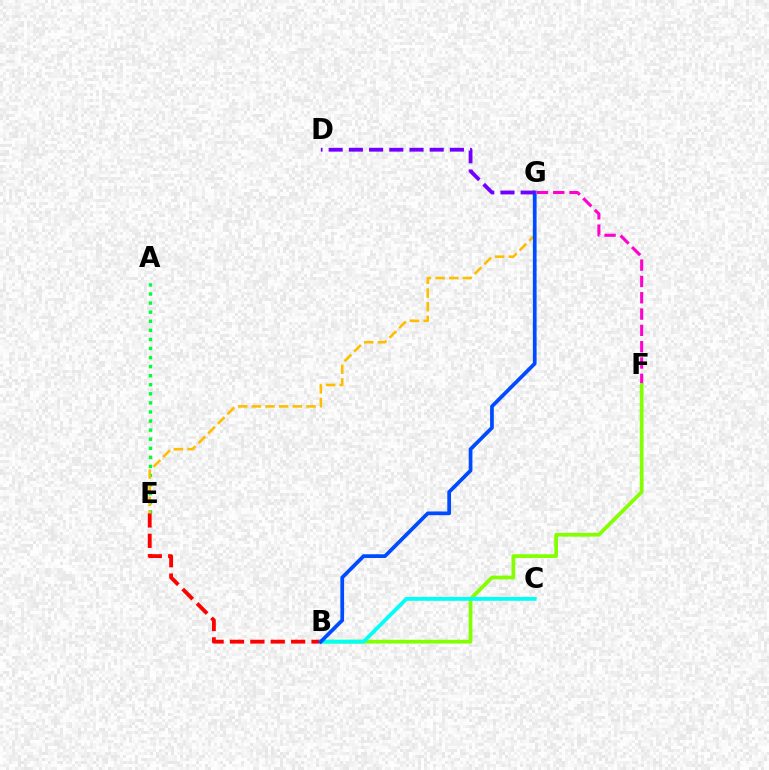{('A', 'E'): [{'color': '#00ff39', 'line_style': 'dotted', 'thickness': 2.47}], ('F', 'G'): [{'color': '#ff00cf', 'line_style': 'dashed', 'thickness': 2.22}], ('B', 'F'): [{'color': '#84ff00', 'line_style': 'solid', 'thickness': 2.68}], ('B', 'E'): [{'color': '#ff0000', 'line_style': 'dashed', 'thickness': 2.77}], ('E', 'G'): [{'color': '#ffbd00', 'line_style': 'dashed', 'thickness': 1.86}], ('B', 'C'): [{'color': '#00fff6', 'line_style': 'solid', 'thickness': 2.75}], ('B', 'G'): [{'color': '#004bff', 'line_style': 'solid', 'thickness': 2.69}], ('D', 'G'): [{'color': '#7200ff', 'line_style': 'dashed', 'thickness': 2.74}]}